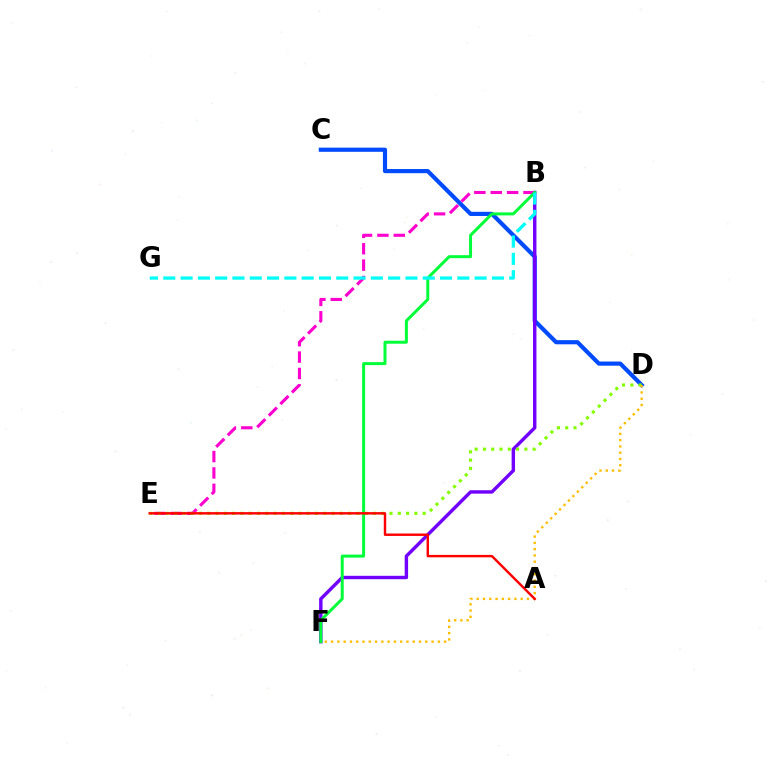{('C', 'D'): [{'color': '#004bff', 'line_style': 'solid', 'thickness': 3.0}], ('B', 'F'): [{'color': '#7200ff', 'line_style': 'solid', 'thickness': 2.46}, {'color': '#00ff39', 'line_style': 'solid', 'thickness': 2.15}], ('B', 'E'): [{'color': '#ff00cf', 'line_style': 'dashed', 'thickness': 2.23}], ('B', 'G'): [{'color': '#00fff6', 'line_style': 'dashed', 'thickness': 2.35}], ('D', 'E'): [{'color': '#84ff00', 'line_style': 'dotted', 'thickness': 2.25}], ('D', 'F'): [{'color': '#ffbd00', 'line_style': 'dotted', 'thickness': 1.71}], ('A', 'E'): [{'color': '#ff0000', 'line_style': 'solid', 'thickness': 1.75}]}